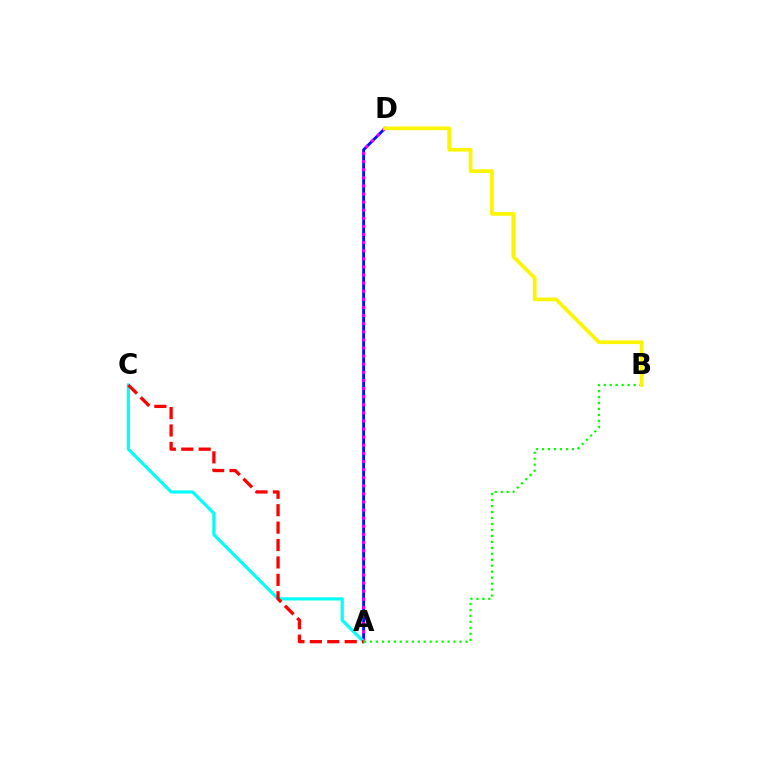{('A', 'D'): [{'color': '#0010ff', 'line_style': 'solid', 'thickness': 2.04}, {'color': '#ee00ff', 'line_style': 'dotted', 'thickness': 2.2}], ('A', 'C'): [{'color': '#00fff6', 'line_style': 'solid', 'thickness': 2.28}, {'color': '#ff0000', 'line_style': 'dashed', 'thickness': 2.37}], ('A', 'B'): [{'color': '#08ff00', 'line_style': 'dotted', 'thickness': 1.62}], ('B', 'D'): [{'color': '#fcf500', 'line_style': 'solid', 'thickness': 2.67}]}